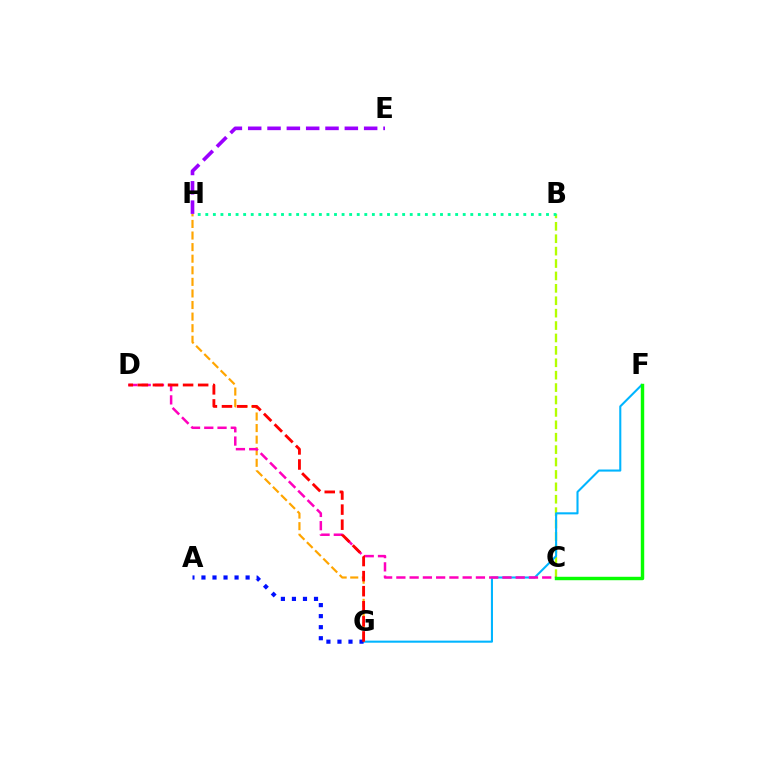{('B', 'C'): [{'color': '#b3ff00', 'line_style': 'dashed', 'thickness': 1.69}], ('F', 'G'): [{'color': '#00b5ff', 'line_style': 'solid', 'thickness': 1.5}], ('B', 'H'): [{'color': '#00ff9d', 'line_style': 'dotted', 'thickness': 2.06}], ('G', 'H'): [{'color': '#ffa500', 'line_style': 'dashed', 'thickness': 1.57}], ('C', 'D'): [{'color': '#ff00bd', 'line_style': 'dashed', 'thickness': 1.8}], ('E', 'H'): [{'color': '#9b00ff', 'line_style': 'dashed', 'thickness': 2.63}], ('A', 'G'): [{'color': '#0010ff', 'line_style': 'dotted', 'thickness': 3.0}], ('C', 'F'): [{'color': '#08ff00', 'line_style': 'solid', 'thickness': 2.47}], ('D', 'G'): [{'color': '#ff0000', 'line_style': 'dashed', 'thickness': 2.05}]}